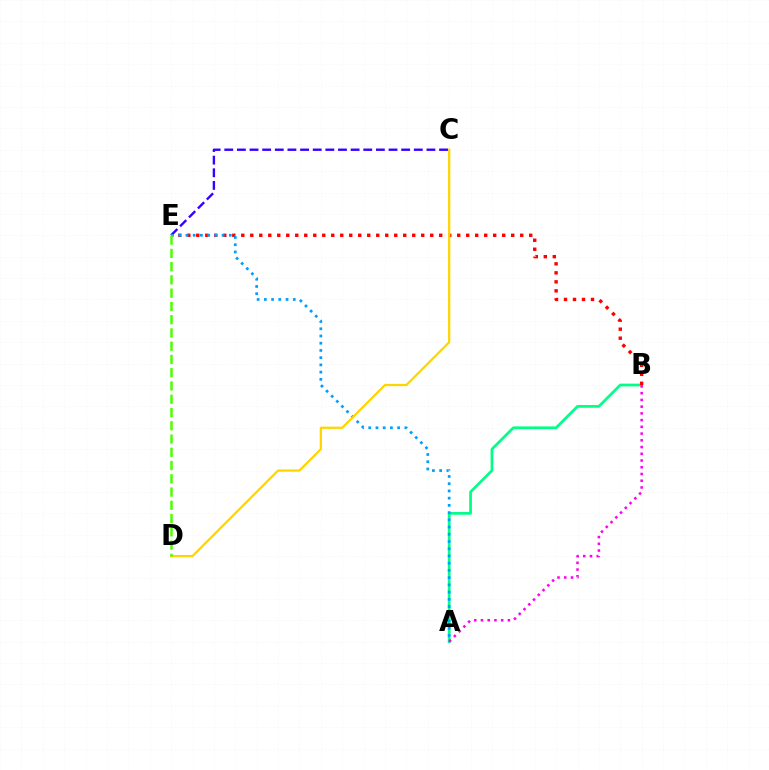{('C', 'E'): [{'color': '#3700ff', 'line_style': 'dashed', 'thickness': 1.72}], ('A', 'B'): [{'color': '#00ff86', 'line_style': 'solid', 'thickness': 1.96}, {'color': '#ff00ed', 'line_style': 'dotted', 'thickness': 1.83}], ('B', 'E'): [{'color': '#ff0000', 'line_style': 'dotted', 'thickness': 2.44}], ('A', 'E'): [{'color': '#009eff', 'line_style': 'dotted', 'thickness': 1.96}], ('C', 'D'): [{'color': '#ffd500', 'line_style': 'solid', 'thickness': 1.63}], ('D', 'E'): [{'color': '#4fff00', 'line_style': 'dashed', 'thickness': 1.8}]}